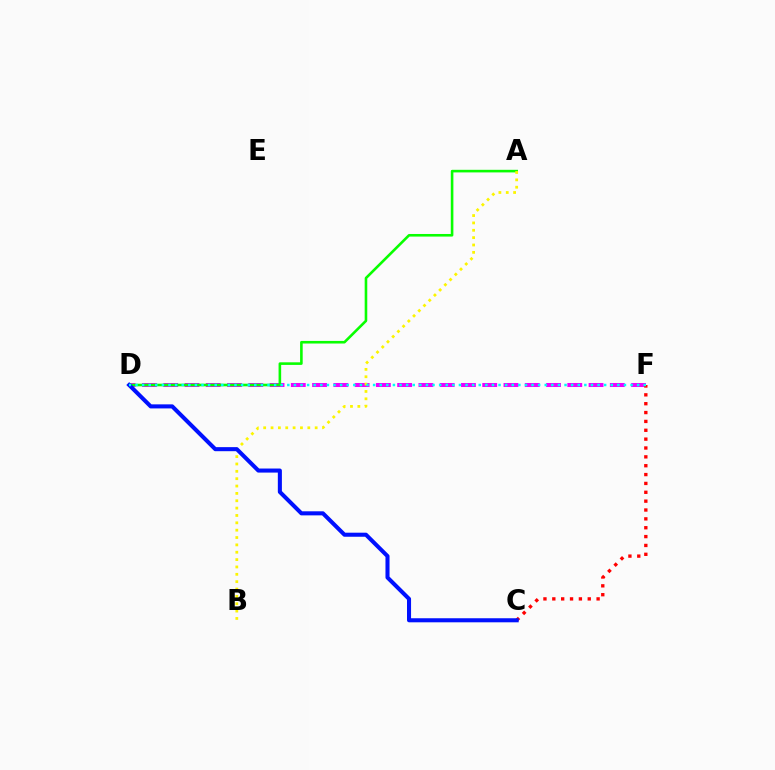{('D', 'F'): [{'color': '#ee00ff', 'line_style': 'dashed', 'thickness': 2.89}, {'color': '#00fff6', 'line_style': 'dotted', 'thickness': 1.79}], ('A', 'D'): [{'color': '#08ff00', 'line_style': 'solid', 'thickness': 1.87}], ('C', 'F'): [{'color': '#ff0000', 'line_style': 'dotted', 'thickness': 2.41}], ('A', 'B'): [{'color': '#fcf500', 'line_style': 'dotted', 'thickness': 2.0}], ('C', 'D'): [{'color': '#0010ff', 'line_style': 'solid', 'thickness': 2.92}]}